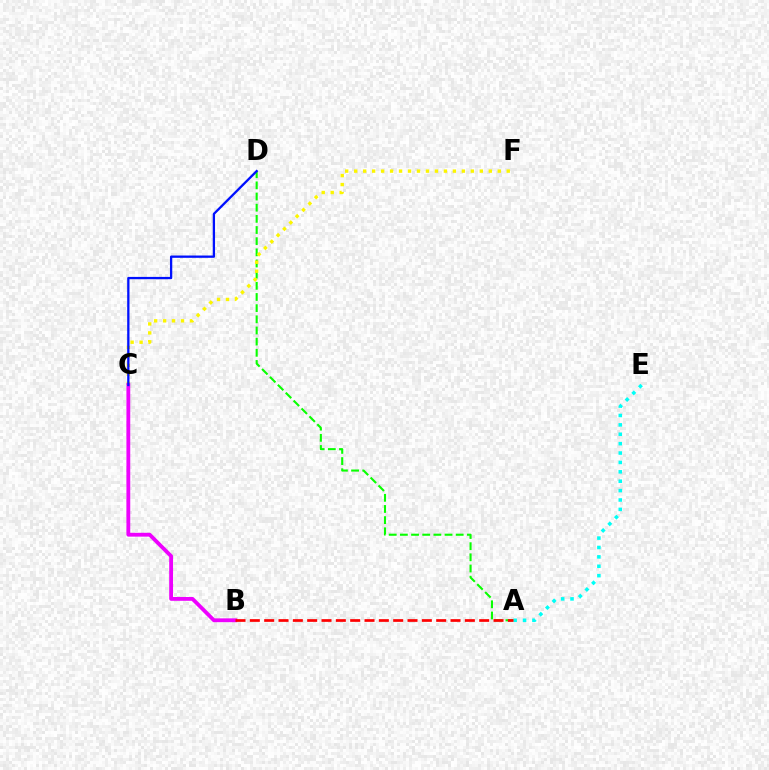{('A', 'D'): [{'color': '#08ff00', 'line_style': 'dashed', 'thickness': 1.52}], ('C', 'F'): [{'color': '#fcf500', 'line_style': 'dotted', 'thickness': 2.44}], ('B', 'C'): [{'color': '#ee00ff', 'line_style': 'solid', 'thickness': 2.75}], ('C', 'D'): [{'color': '#0010ff', 'line_style': 'solid', 'thickness': 1.65}], ('A', 'E'): [{'color': '#00fff6', 'line_style': 'dotted', 'thickness': 2.55}], ('A', 'B'): [{'color': '#ff0000', 'line_style': 'dashed', 'thickness': 1.95}]}